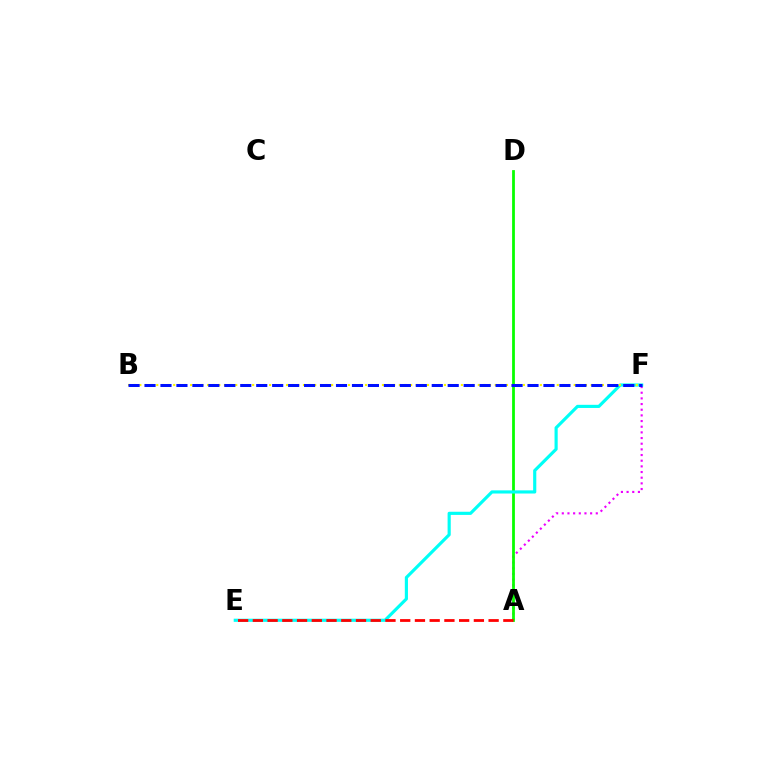{('A', 'F'): [{'color': '#ee00ff', 'line_style': 'dotted', 'thickness': 1.54}], ('A', 'D'): [{'color': '#08ff00', 'line_style': 'solid', 'thickness': 2.0}], ('E', 'F'): [{'color': '#00fff6', 'line_style': 'solid', 'thickness': 2.27}], ('B', 'F'): [{'color': '#fcf500', 'line_style': 'dotted', 'thickness': 1.53}, {'color': '#0010ff', 'line_style': 'dashed', 'thickness': 2.17}], ('A', 'E'): [{'color': '#ff0000', 'line_style': 'dashed', 'thickness': 2.0}]}